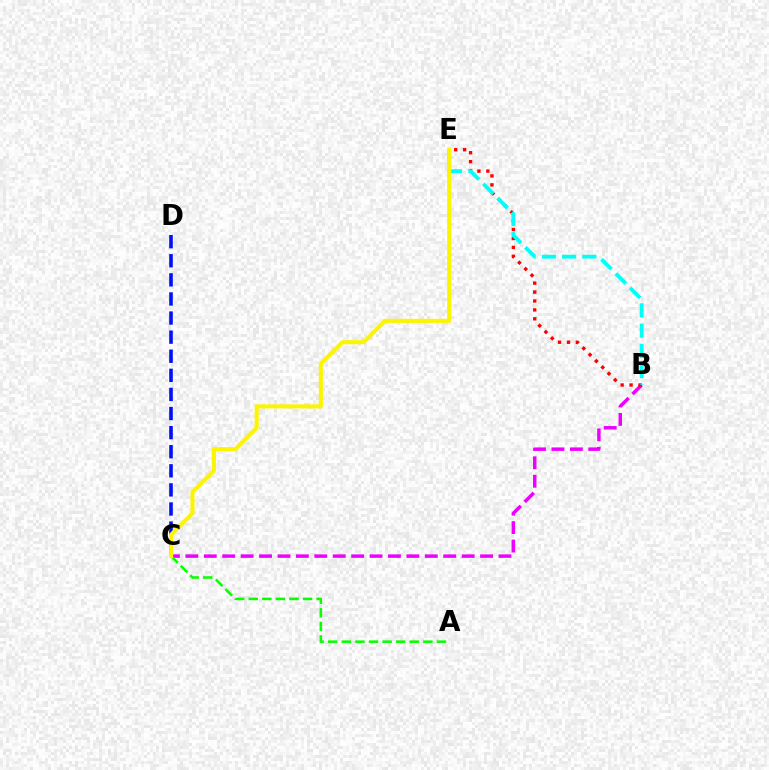{('B', 'C'): [{'color': '#ee00ff', 'line_style': 'dashed', 'thickness': 2.5}], ('B', 'E'): [{'color': '#ff0000', 'line_style': 'dotted', 'thickness': 2.42}, {'color': '#00fff6', 'line_style': 'dashed', 'thickness': 2.75}], ('A', 'C'): [{'color': '#08ff00', 'line_style': 'dashed', 'thickness': 1.85}], ('C', 'D'): [{'color': '#0010ff', 'line_style': 'dashed', 'thickness': 2.59}], ('C', 'E'): [{'color': '#fcf500', 'line_style': 'solid', 'thickness': 2.93}]}